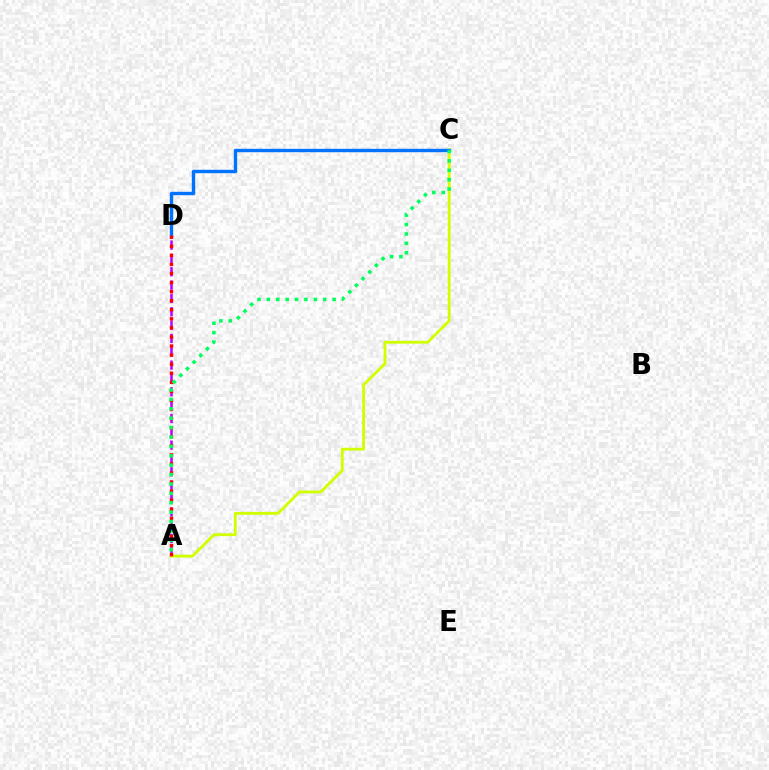{('A', 'D'): [{'color': '#b900ff', 'line_style': 'dashed', 'thickness': 1.81}, {'color': '#ff0000', 'line_style': 'dotted', 'thickness': 2.46}], ('A', 'C'): [{'color': '#d1ff00', 'line_style': 'solid', 'thickness': 2.04}, {'color': '#00ff5c', 'line_style': 'dotted', 'thickness': 2.55}], ('C', 'D'): [{'color': '#0074ff', 'line_style': 'solid', 'thickness': 2.44}]}